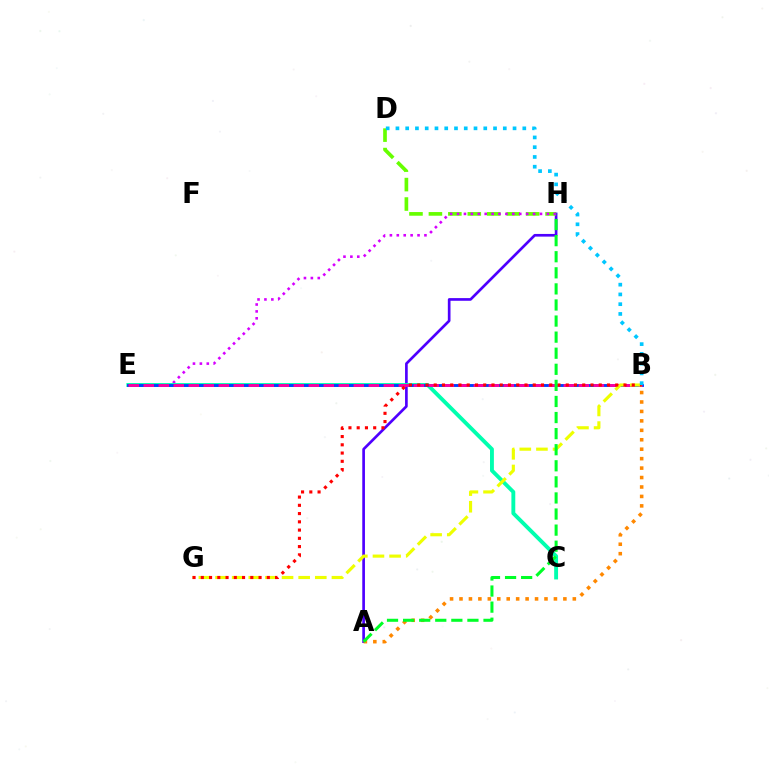{('A', 'H'): [{'color': '#4f00ff', 'line_style': 'solid', 'thickness': 1.93}, {'color': '#00ff27', 'line_style': 'dashed', 'thickness': 2.18}], ('A', 'B'): [{'color': '#ff8800', 'line_style': 'dotted', 'thickness': 2.57}], ('D', 'H'): [{'color': '#66ff00', 'line_style': 'dashed', 'thickness': 2.64}], ('E', 'H'): [{'color': '#d600ff', 'line_style': 'dotted', 'thickness': 1.88}], ('C', 'E'): [{'color': '#00ffaf', 'line_style': 'solid', 'thickness': 2.79}], ('B', 'E'): [{'color': '#003fff', 'line_style': 'solid', 'thickness': 2.07}, {'color': '#ff00a0', 'line_style': 'dashed', 'thickness': 2.04}], ('B', 'G'): [{'color': '#eeff00', 'line_style': 'dashed', 'thickness': 2.26}, {'color': '#ff0000', 'line_style': 'dotted', 'thickness': 2.24}], ('B', 'D'): [{'color': '#00c7ff', 'line_style': 'dotted', 'thickness': 2.65}]}